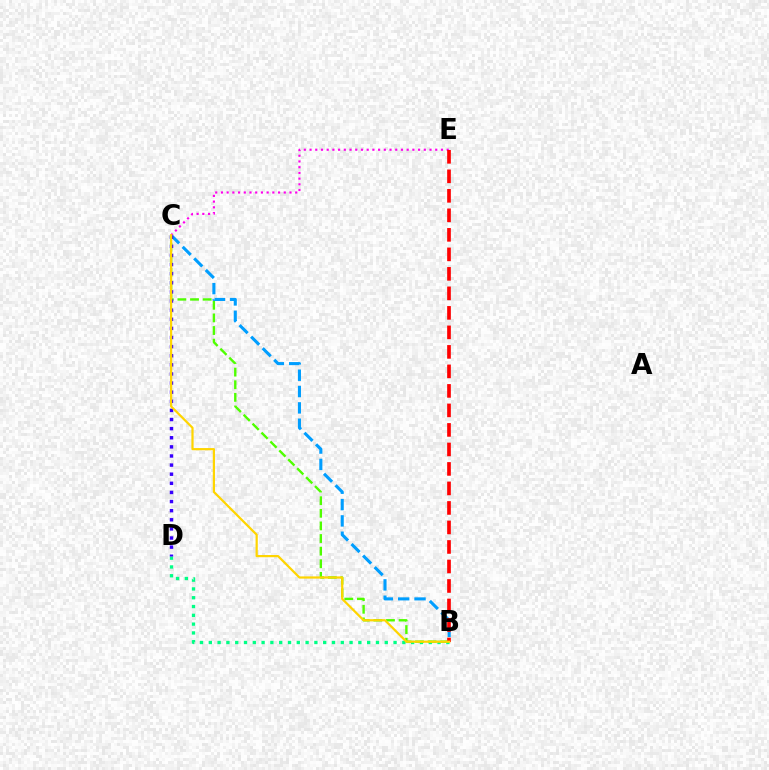{('B', 'D'): [{'color': '#00ff86', 'line_style': 'dotted', 'thickness': 2.39}], ('B', 'C'): [{'color': '#009eff', 'line_style': 'dashed', 'thickness': 2.22}, {'color': '#4fff00', 'line_style': 'dashed', 'thickness': 1.71}, {'color': '#ffd500', 'line_style': 'solid', 'thickness': 1.59}], ('C', 'E'): [{'color': '#ff00ed', 'line_style': 'dotted', 'thickness': 1.55}], ('B', 'E'): [{'color': '#ff0000', 'line_style': 'dashed', 'thickness': 2.65}], ('C', 'D'): [{'color': '#3700ff', 'line_style': 'dotted', 'thickness': 2.48}]}